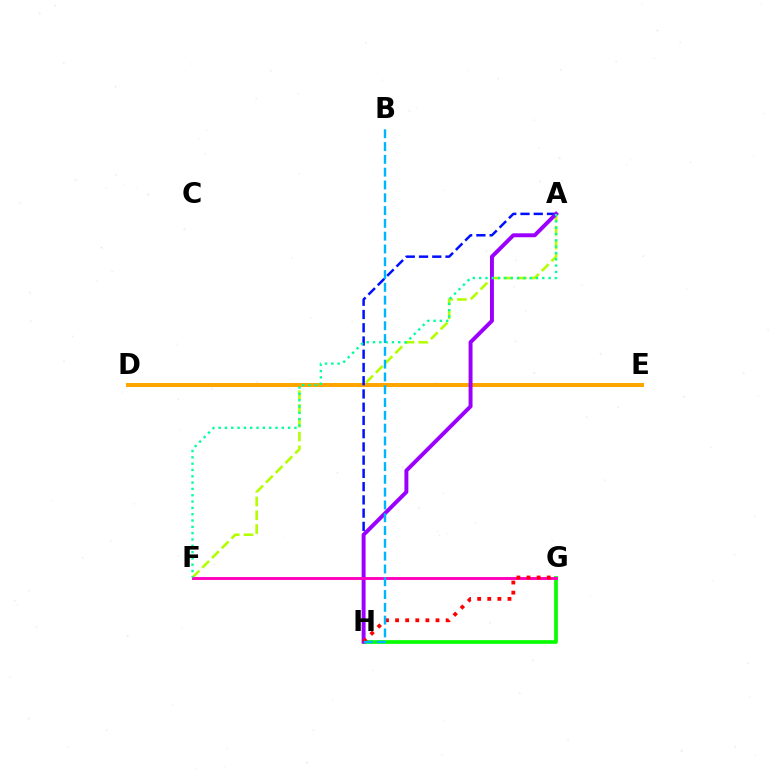{('A', 'F'): [{'color': '#b3ff00', 'line_style': 'dashed', 'thickness': 1.87}, {'color': '#00ff9d', 'line_style': 'dotted', 'thickness': 1.72}], ('D', 'E'): [{'color': '#ffa500', 'line_style': 'solid', 'thickness': 2.88}], ('G', 'H'): [{'color': '#08ff00', 'line_style': 'solid', 'thickness': 2.68}, {'color': '#ff0000', 'line_style': 'dotted', 'thickness': 2.75}], ('A', 'H'): [{'color': '#0010ff', 'line_style': 'dashed', 'thickness': 1.8}, {'color': '#9b00ff', 'line_style': 'solid', 'thickness': 2.83}], ('F', 'G'): [{'color': '#ff00bd', 'line_style': 'solid', 'thickness': 2.09}], ('B', 'H'): [{'color': '#00b5ff', 'line_style': 'dashed', 'thickness': 1.74}]}